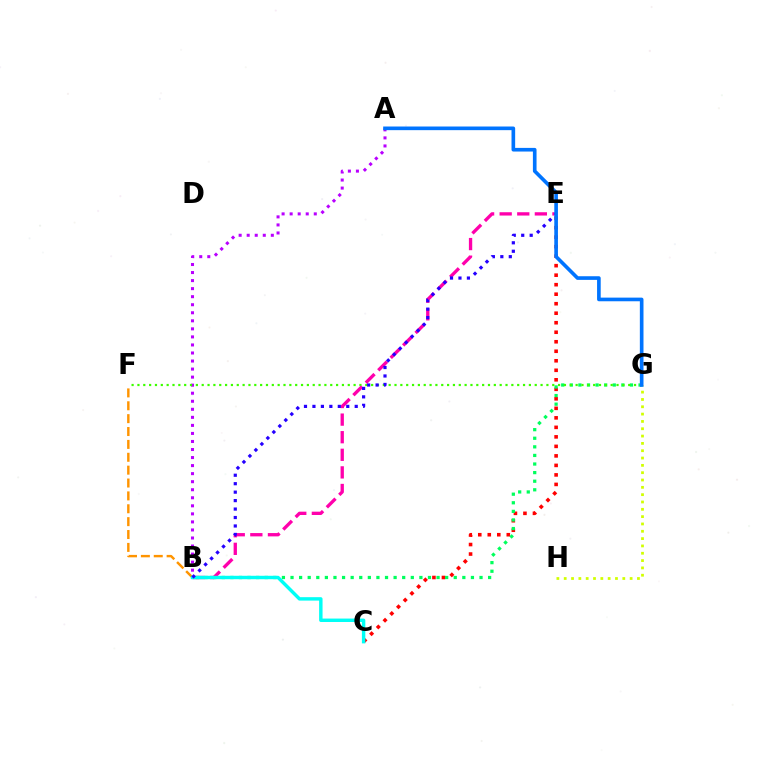{('A', 'B'): [{'color': '#b900ff', 'line_style': 'dotted', 'thickness': 2.19}], ('C', 'E'): [{'color': '#ff0000', 'line_style': 'dotted', 'thickness': 2.58}], ('B', 'G'): [{'color': '#00ff5c', 'line_style': 'dotted', 'thickness': 2.33}], ('F', 'G'): [{'color': '#3dff00', 'line_style': 'dotted', 'thickness': 1.59}], ('B', 'E'): [{'color': '#ff00ac', 'line_style': 'dashed', 'thickness': 2.39}, {'color': '#2500ff', 'line_style': 'dotted', 'thickness': 2.3}], ('B', 'F'): [{'color': '#ff9400', 'line_style': 'dashed', 'thickness': 1.75}], ('G', 'H'): [{'color': '#d1ff00', 'line_style': 'dotted', 'thickness': 1.99}], ('B', 'C'): [{'color': '#00fff6', 'line_style': 'solid', 'thickness': 2.47}], ('A', 'G'): [{'color': '#0074ff', 'line_style': 'solid', 'thickness': 2.62}]}